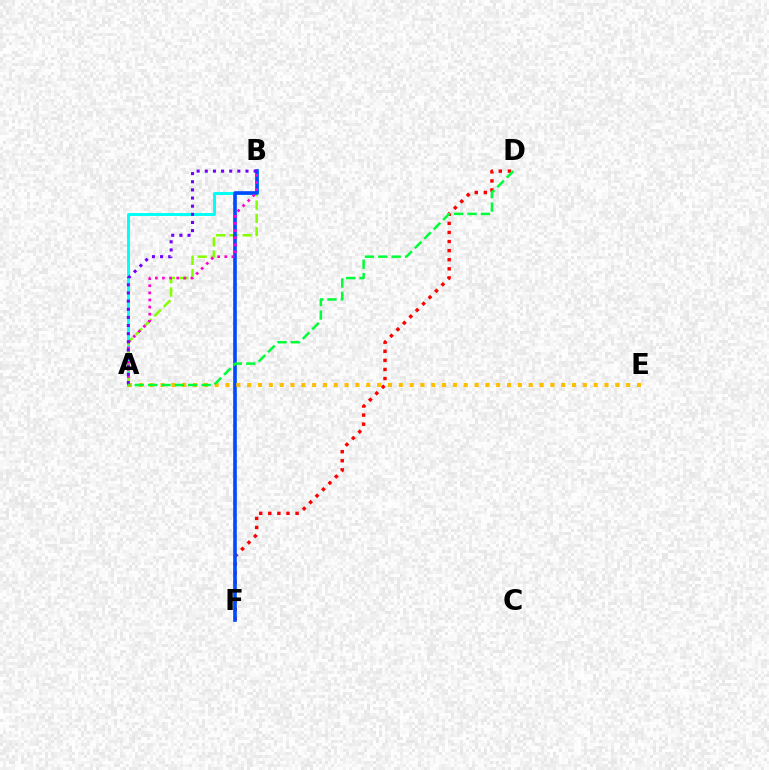{('A', 'B'): [{'color': '#00fff6', 'line_style': 'solid', 'thickness': 2.12}, {'color': '#84ff00', 'line_style': 'dashed', 'thickness': 1.8}, {'color': '#ff00cf', 'line_style': 'dotted', 'thickness': 1.93}, {'color': '#7200ff', 'line_style': 'dotted', 'thickness': 2.21}], ('D', 'F'): [{'color': '#ff0000', 'line_style': 'dotted', 'thickness': 2.47}], ('B', 'F'): [{'color': '#004bff', 'line_style': 'solid', 'thickness': 2.61}], ('A', 'E'): [{'color': '#ffbd00', 'line_style': 'dotted', 'thickness': 2.94}], ('A', 'D'): [{'color': '#00ff39', 'line_style': 'dashed', 'thickness': 1.82}]}